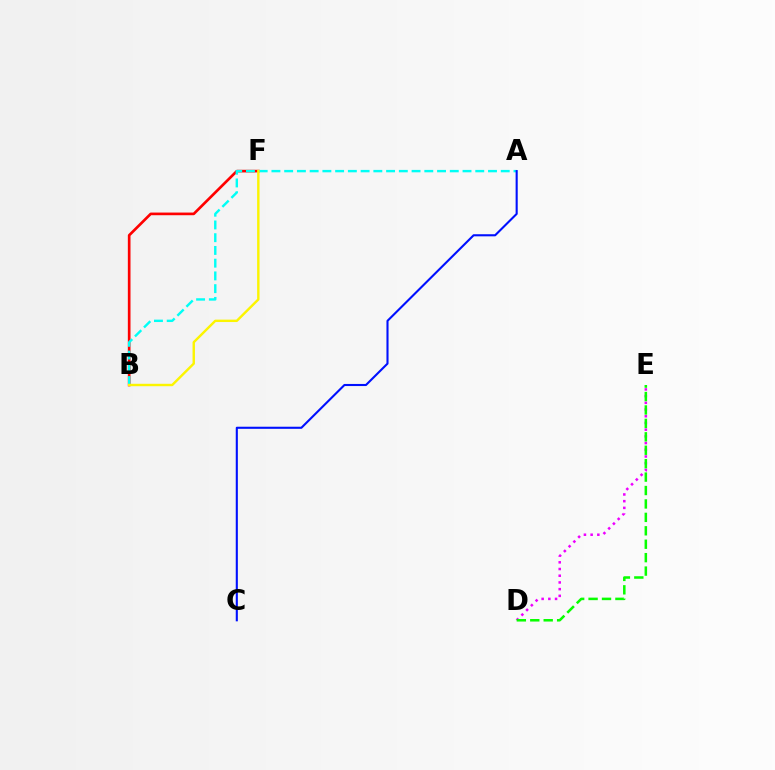{('D', 'E'): [{'color': '#ee00ff', 'line_style': 'dotted', 'thickness': 1.82}, {'color': '#08ff00', 'line_style': 'dashed', 'thickness': 1.82}], ('B', 'F'): [{'color': '#ff0000', 'line_style': 'solid', 'thickness': 1.92}, {'color': '#fcf500', 'line_style': 'solid', 'thickness': 1.74}], ('A', 'B'): [{'color': '#00fff6', 'line_style': 'dashed', 'thickness': 1.73}], ('A', 'C'): [{'color': '#0010ff', 'line_style': 'solid', 'thickness': 1.51}]}